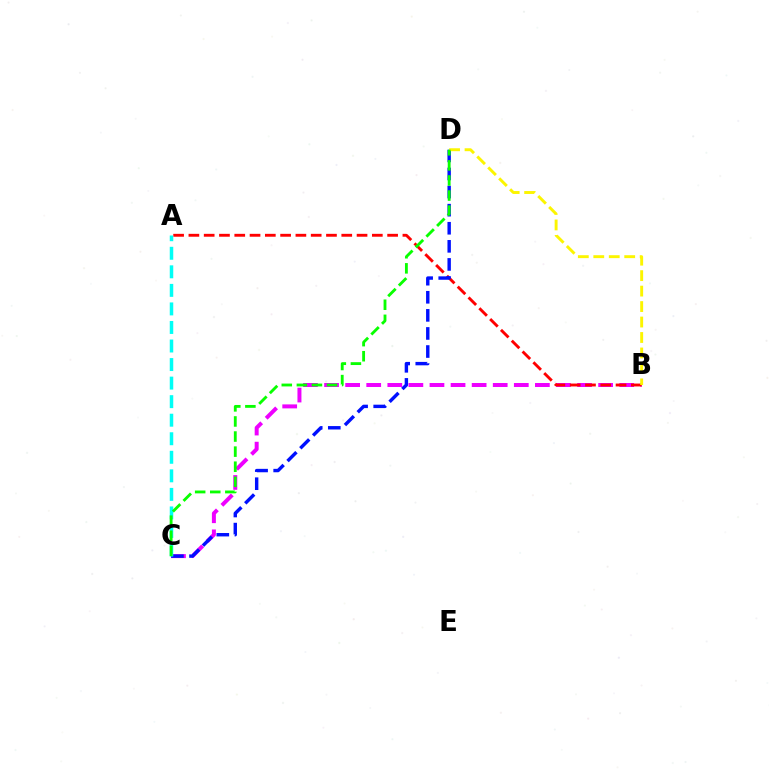{('B', 'C'): [{'color': '#ee00ff', 'line_style': 'dashed', 'thickness': 2.86}], ('A', 'B'): [{'color': '#ff0000', 'line_style': 'dashed', 'thickness': 2.08}], ('C', 'D'): [{'color': '#0010ff', 'line_style': 'dashed', 'thickness': 2.46}, {'color': '#08ff00', 'line_style': 'dashed', 'thickness': 2.05}], ('A', 'C'): [{'color': '#00fff6', 'line_style': 'dashed', 'thickness': 2.52}], ('B', 'D'): [{'color': '#fcf500', 'line_style': 'dashed', 'thickness': 2.1}]}